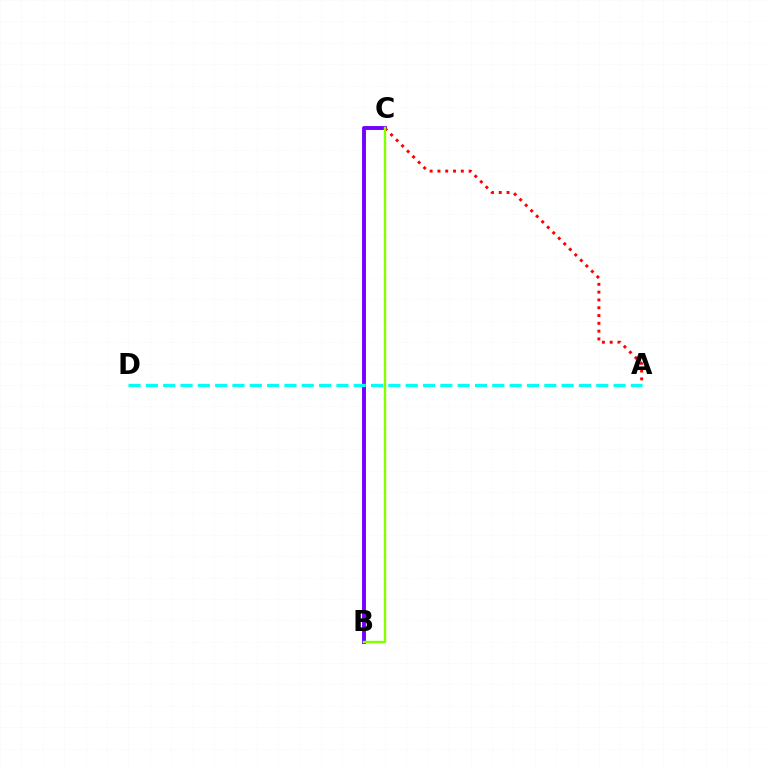{('B', 'C'): [{'color': '#7200ff', 'line_style': 'solid', 'thickness': 2.79}, {'color': '#84ff00', 'line_style': 'solid', 'thickness': 1.74}], ('A', 'D'): [{'color': '#00fff6', 'line_style': 'dashed', 'thickness': 2.35}], ('A', 'C'): [{'color': '#ff0000', 'line_style': 'dotted', 'thickness': 2.12}]}